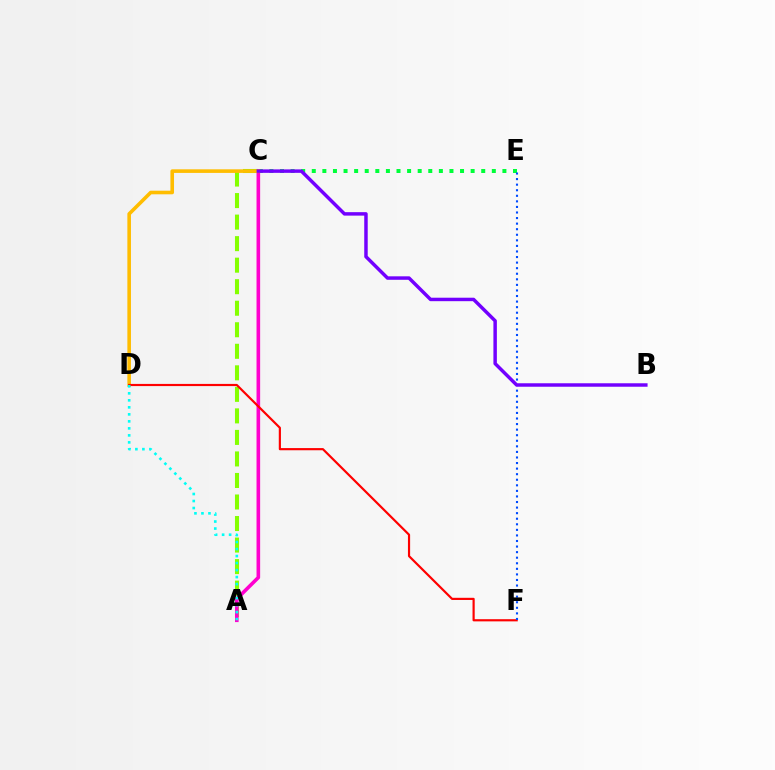{('C', 'E'): [{'color': '#00ff39', 'line_style': 'dotted', 'thickness': 2.88}], ('A', 'C'): [{'color': '#84ff00', 'line_style': 'dashed', 'thickness': 2.92}, {'color': '#ff00cf', 'line_style': 'solid', 'thickness': 2.6}], ('C', 'D'): [{'color': '#ffbd00', 'line_style': 'solid', 'thickness': 2.59}], ('D', 'F'): [{'color': '#ff0000', 'line_style': 'solid', 'thickness': 1.57}], ('E', 'F'): [{'color': '#004bff', 'line_style': 'dotted', 'thickness': 1.51}], ('A', 'D'): [{'color': '#00fff6', 'line_style': 'dotted', 'thickness': 1.9}], ('B', 'C'): [{'color': '#7200ff', 'line_style': 'solid', 'thickness': 2.5}]}